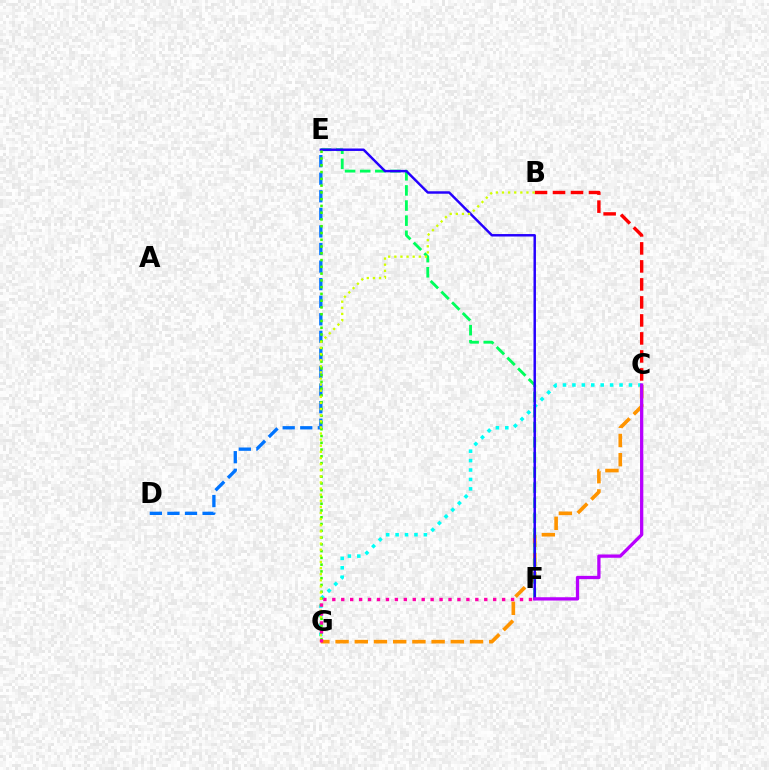{('D', 'E'): [{'color': '#0074ff', 'line_style': 'dashed', 'thickness': 2.39}], ('C', 'G'): [{'color': '#00fff6', 'line_style': 'dotted', 'thickness': 2.56}, {'color': '#ff9400', 'line_style': 'dashed', 'thickness': 2.61}], ('E', 'F'): [{'color': '#00ff5c', 'line_style': 'dashed', 'thickness': 2.05}, {'color': '#2500ff', 'line_style': 'solid', 'thickness': 1.77}], ('E', 'G'): [{'color': '#3dff00', 'line_style': 'dotted', 'thickness': 1.84}], ('B', 'C'): [{'color': '#ff0000', 'line_style': 'dashed', 'thickness': 2.45}], ('B', 'G'): [{'color': '#d1ff00', 'line_style': 'dotted', 'thickness': 1.66}], ('C', 'F'): [{'color': '#b900ff', 'line_style': 'solid', 'thickness': 2.36}], ('F', 'G'): [{'color': '#ff00ac', 'line_style': 'dotted', 'thickness': 2.43}]}